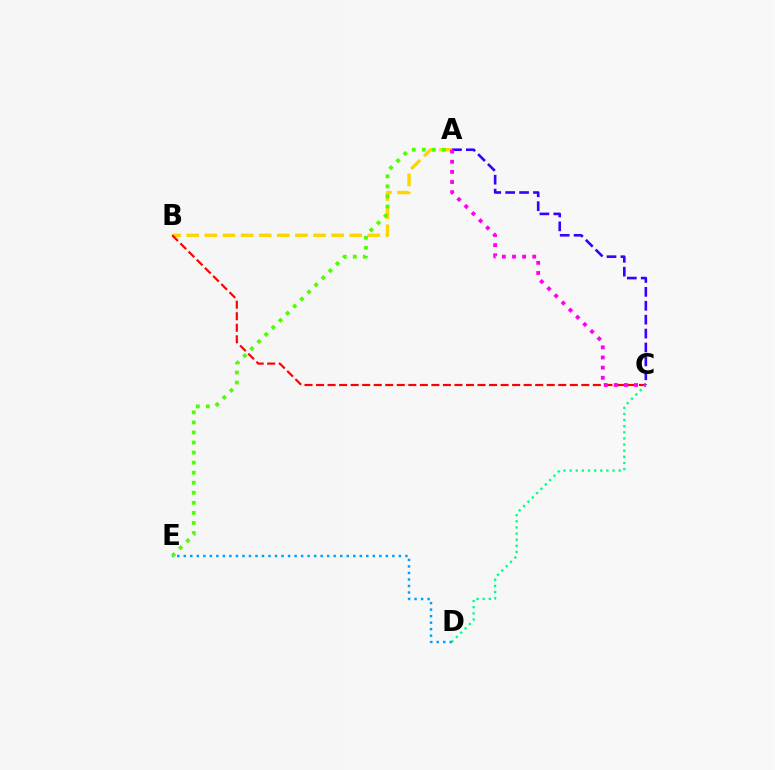{('A', 'B'): [{'color': '#ffd500', 'line_style': 'dashed', 'thickness': 2.46}], ('D', 'E'): [{'color': '#009eff', 'line_style': 'dotted', 'thickness': 1.77}], ('A', 'E'): [{'color': '#4fff00', 'line_style': 'dotted', 'thickness': 2.73}], ('B', 'C'): [{'color': '#ff0000', 'line_style': 'dashed', 'thickness': 1.57}], ('C', 'D'): [{'color': '#00ff86', 'line_style': 'dotted', 'thickness': 1.66}], ('A', 'C'): [{'color': '#3700ff', 'line_style': 'dashed', 'thickness': 1.89}, {'color': '#ff00ed', 'line_style': 'dotted', 'thickness': 2.75}]}